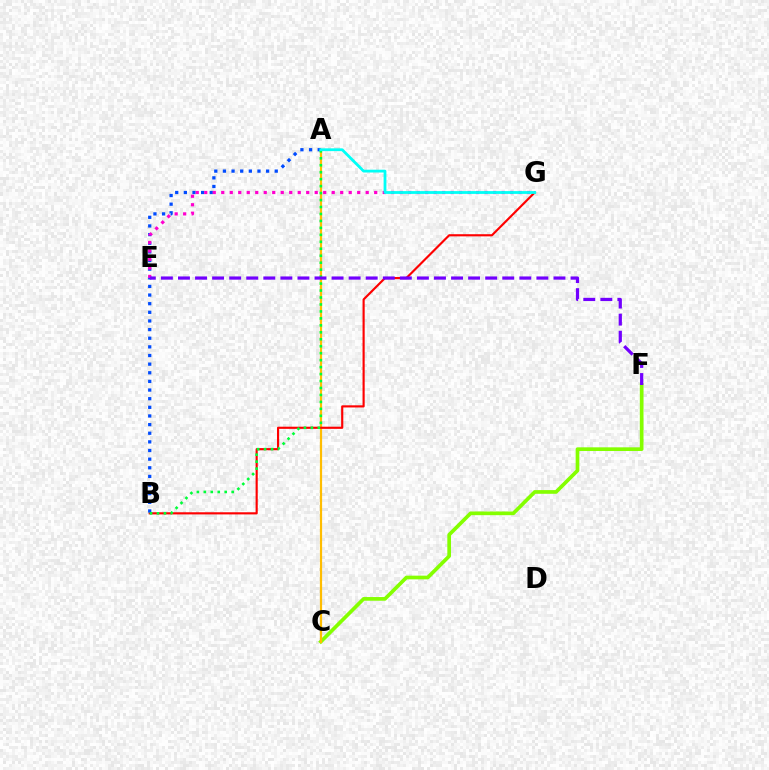{('C', 'F'): [{'color': '#84ff00', 'line_style': 'solid', 'thickness': 2.65}], ('A', 'C'): [{'color': '#ffbd00', 'line_style': 'solid', 'thickness': 1.59}], ('B', 'G'): [{'color': '#ff0000', 'line_style': 'solid', 'thickness': 1.55}], ('A', 'B'): [{'color': '#004bff', 'line_style': 'dotted', 'thickness': 2.35}, {'color': '#00ff39', 'line_style': 'dotted', 'thickness': 1.89}], ('E', 'G'): [{'color': '#ff00cf', 'line_style': 'dotted', 'thickness': 2.31}], ('E', 'F'): [{'color': '#7200ff', 'line_style': 'dashed', 'thickness': 2.32}], ('A', 'G'): [{'color': '#00fff6', 'line_style': 'solid', 'thickness': 2.01}]}